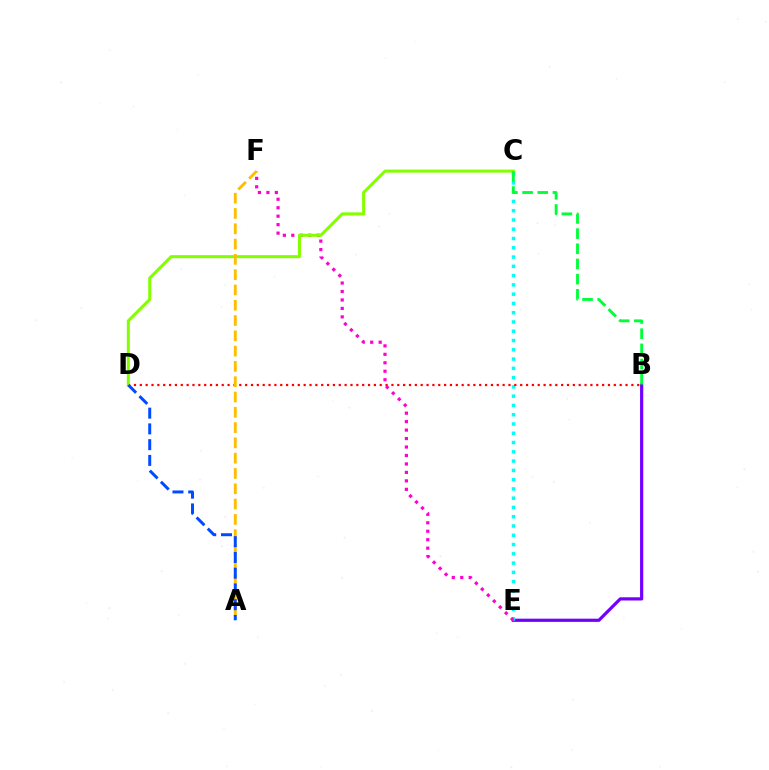{('B', 'E'): [{'color': '#7200ff', 'line_style': 'solid', 'thickness': 2.3}], ('C', 'E'): [{'color': '#00fff6', 'line_style': 'dotted', 'thickness': 2.52}], ('B', 'D'): [{'color': '#ff0000', 'line_style': 'dotted', 'thickness': 1.59}], ('E', 'F'): [{'color': '#ff00cf', 'line_style': 'dotted', 'thickness': 2.3}], ('C', 'D'): [{'color': '#84ff00', 'line_style': 'solid', 'thickness': 2.2}], ('A', 'F'): [{'color': '#ffbd00', 'line_style': 'dashed', 'thickness': 2.08}], ('B', 'C'): [{'color': '#00ff39', 'line_style': 'dashed', 'thickness': 2.06}], ('A', 'D'): [{'color': '#004bff', 'line_style': 'dashed', 'thickness': 2.14}]}